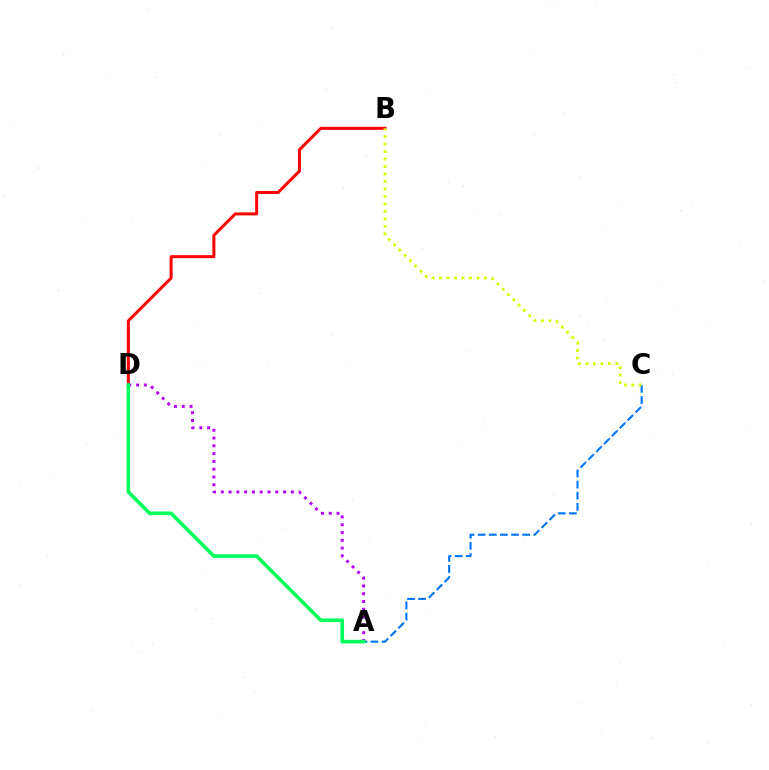{('A', 'C'): [{'color': '#0074ff', 'line_style': 'dashed', 'thickness': 1.51}], ('A', 'D'): [{'color': '#b900ff', 'line_style': 'dotted', 'thickness': 2.12}, {'color': '#00ff5c', 'line_style': 'solid', 'thickness': 2.62}], ('B', 'D'): [{'color': '#ff0000', 'line_style': 'solid', 'thickness': 2.16}], ('B', 'C'): [{'color': '#d1ff00', 'line_style': 'dotted', 'thickness': 2.03}]}